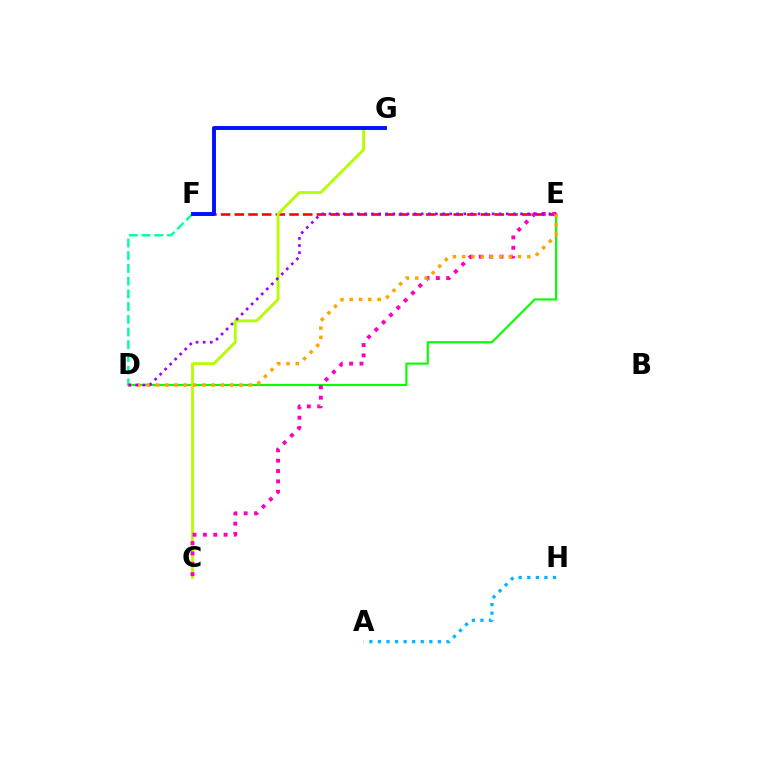{('D', 'E'): [{'color': '#08ff00', 'line_style': 'solid', 'thickness': 1.55}, {'color': '#ffa500', 'line_style': 'dotted', 'thickness': 2.53}, {'color': '#9b00ff', 'line_style': 'dotted', 'thickness': 1.93}], ('A', 'H'): [{'color': '#00b5ff', 'line_style': 'dotted', 'thickness': 2.33}], ('E', 'F'): [{'color': '#ff0000', 'line_style': 'dashed', 'thickness': 1.86}], ('C', 'G'): [{'color': '#b3ff00', 'line_style': 'solid', 'thickness': 2.04}], ('C', 'E'): [{'color': '#ff00bd', 'line_style': 'dotted', 'thickness': 2.82}], ('D', 'F'): [{'color': '#00ff9d', 'line_style': 'dashed', 'thickness': 1.73}], ('F', 'G'): [{'color': '#0010ff', 'line_style': 'solid', 'thickness': 2.82}]}